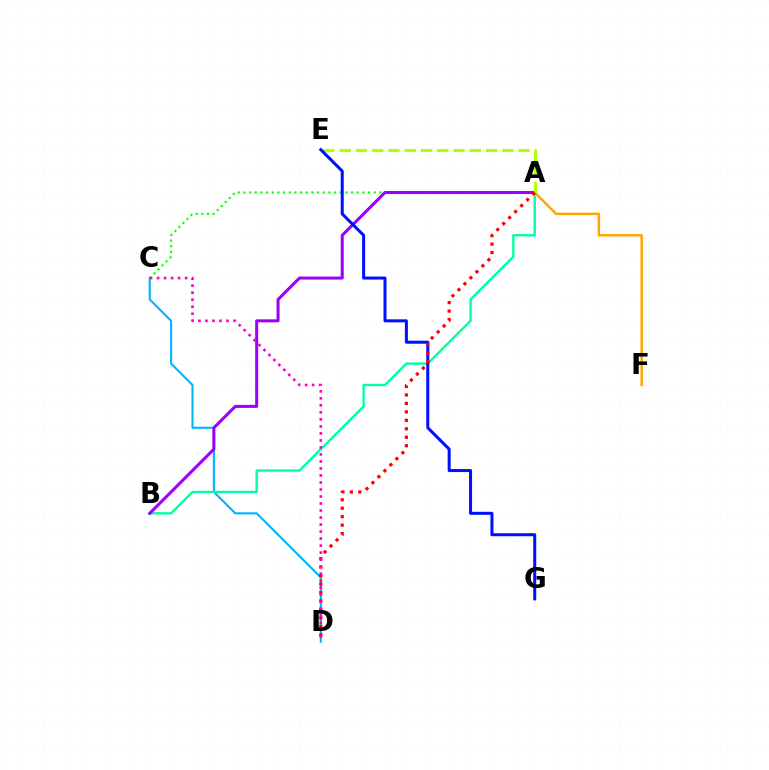{('C', 'D'): [{'color': '#00b5ff', 'line_style': 'solid', 'thickness': 1.52}, {'color': '#ff00bd', 'line_style': 'dotted', 'thickness': 1.91}], ('A', 'C'): [{'color': '#08ff00', 'line_style': 'dotted', 'thickness': 1.54}], ('A', 'B'): [{'color': '#00ff9d', 'line_style': 'solid', 'thickness': 1.7}, {'color': '#9b00ff', 'line_style': 'solid', 'thickness': 2.18}], ('A', 'F'): [{'color': '#ffa500', 'line_style': 'solid', 'thickness': 1.79}], ('A', 'E'): [{'color': '#b3ff00', 'line_style': 'dashed', 'thickness': 2.21}], ('E', 'G'): [{'color': '#0010ff', 'line_style': 'solid', 'thickness': 2.18}], ('A', 'D'): [{'color': '#ff0000', 'line_style': 'dotted', 'thickness': 2.3}]}